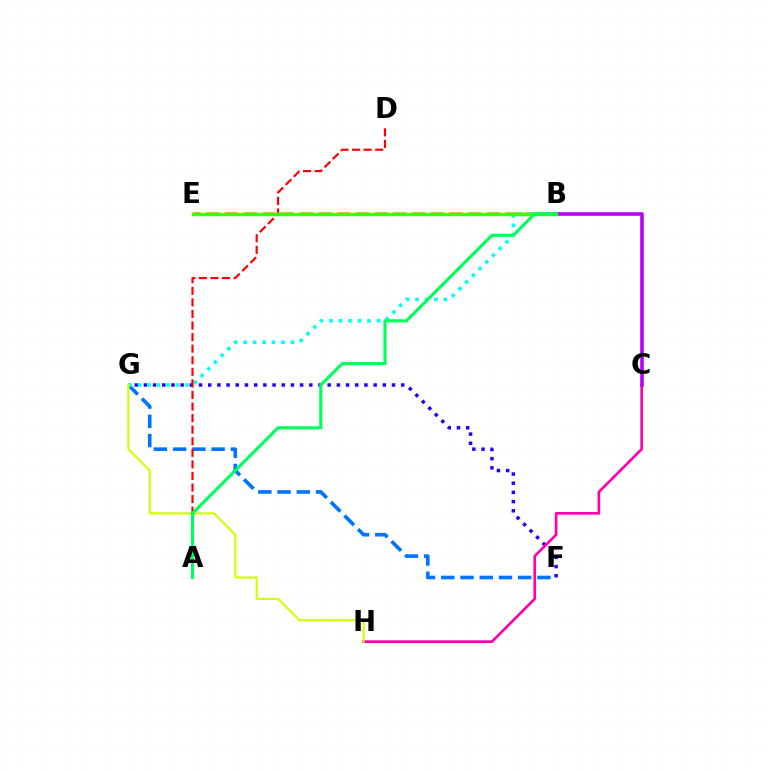{('F', 'G'): [{'color': '#2500ff', 'line_style': 'dotted', 'thickness': 2.5}, {'color': '#0074ff', 'line_style': 'dashed', 'thickness': 2.61}], ('B', 'E'): [{'color': '#ff9400', 'line_style': 'dashed', 'thickness': 2.54}, {'color': '#3dff00', 'line_style': 'solid', 'thickness': 2.48}], ('C', 'H'): [{'color': '#ff00ac', 'line_style': 'solid', 'thickness': 1.92}], ('B', 'G'): [{'color': '#00fff6', 'line_style': 'dotted', 'thickness': 2.58}], ('G', 'H'): [{'color': '#d1ff00', 'line_style': 'solid', 'thickness': 1.51}], ('A', 'D'): [{'color': '#ff0000', 'line_style': 'dashed', 'thickness': 1.57}], ('B', 'C'): [{'color': '#b900ff', 'line_style': 'solid', 'thickness': 2.59}], ('A', 'B'): [{'color': '#00ff5c', 'line_style': 'solid', 'thickness': 2.24}]}